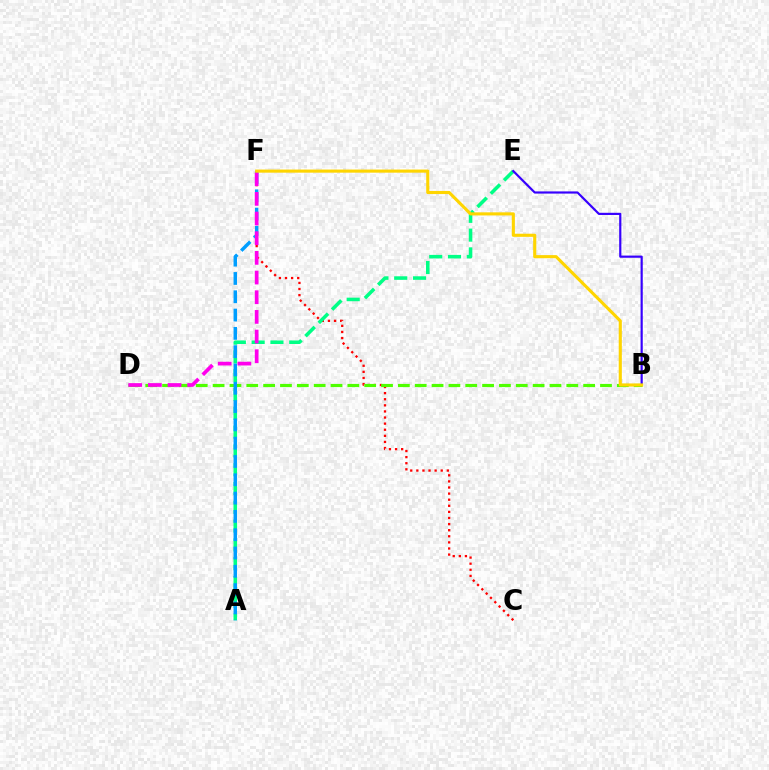{('C', 'F'): [{'color': '#ff0000', 'line_style': 'dotted', 'thickness': 1.66}], ('A', 'E'): [{'color': '#00ff86', 'line_style': 'dashed', 'thickness': 2.55}], ('B', 'D'): [{'color': '#4fff00', 'line_style': 'dashed', 'thickness': 2.29}], ('A', 'F'): [{'color': '#009eff', 'line_style': 'dashed', 'thickness': 2.49}], ('D', 'F'): [{'color': '#ff00ed', 'line_style': 'dashed', 'thickness': 2.67}], ('B', 'E'): [{'color': '#3700ff', 'line_style': 'solid', 'thickness': 1.57}], ('B', 'F'): [{'color': '#ffd500', 'line_style': 'solid', 'thickness': 2.24}]}